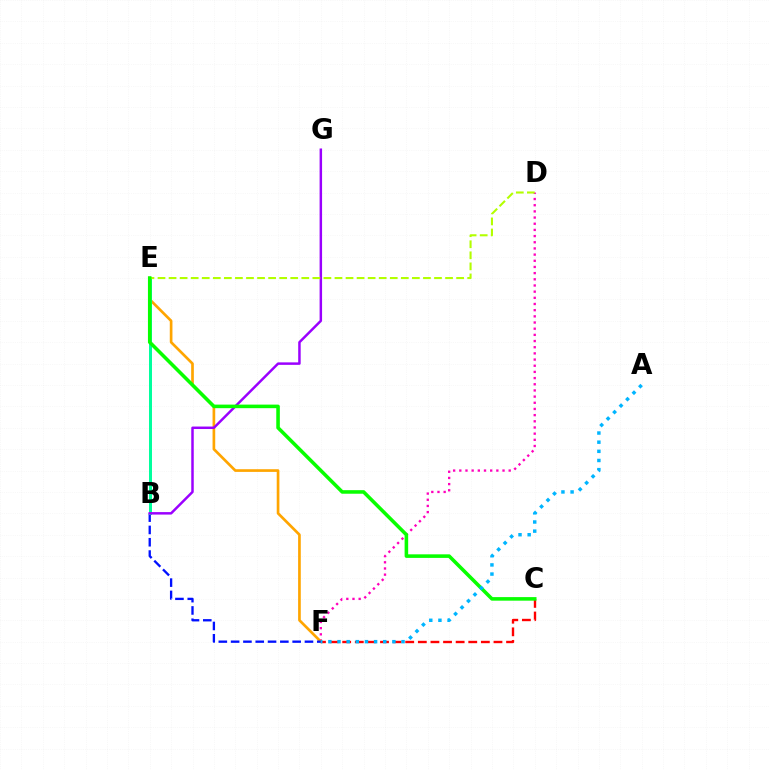{('D', 'F'): [{'color': '#ff00bd', 'line_style': 'dotted', 'thickness': 1.68}], ('E', 'F'): [{'color': '#ffa500', 'line_style': 'solid', 'thickness': 1.93}], ('B', 'F'): [{'color': '#0010ff', 'line_style': 'dashed', 'thickness': 1.67}], ('B', 'E'): [{'color': '#00ff9d', 'line_style': 'solid', 'thickness': 2.15}], ('B', 'G'): [{'color': '#9b00ff', 'line_style': 'solid', 'thickness': 1.79}], ('D', 'E'): [{'color': '#b3ff00', 'line_style': 'dashed', 'thickness': 1.5}], ('C', 'F'): [{'color': '#ff0000', 'line_style': 'dashed', 'thickness': 1.71}], ('C', 'E'): [{'color': '#08ff00', 'line_style': 'solid', 'thickness': 2.57}], ('A', 'F'): [{'color': '#00b5ff', 'line_style': 'dotted', 'thickness': 2.49}]}